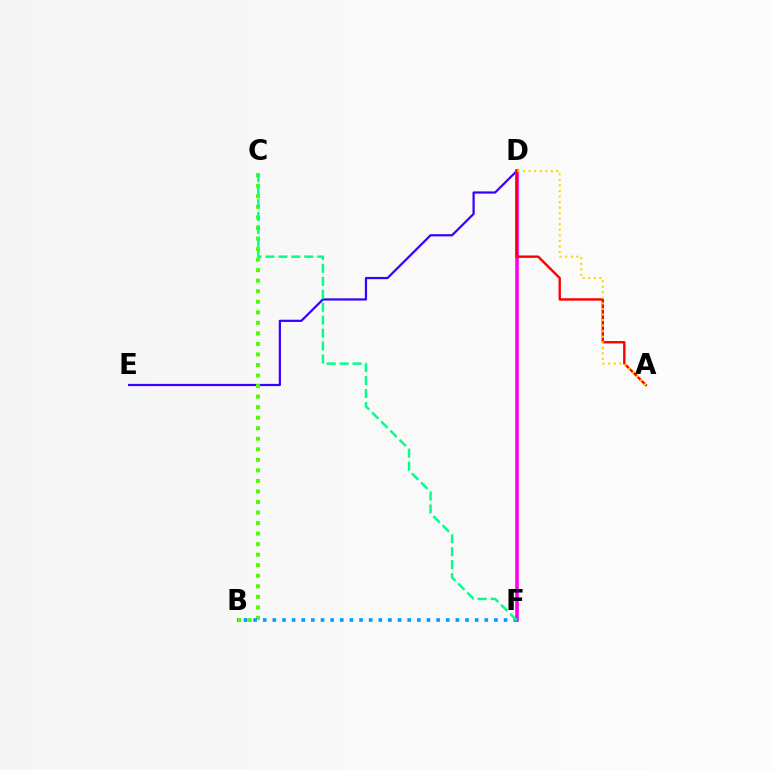{('D', 'E'): [{'color': '#3700ff', 'line_style': 'solid', 'thickness': 1.6}], ('D', 'F'): [{'color': '#ff00ed', 'line_style': 'solid', 'thickness': 2.6}], ('B', 'C'): [{'color': '#4fff00', 'line_style': 'dotted', 'thickness': 2.86}], ('A', 'D'): [{'color': '#ff0000', 'line_style': 'solid', 'thickness': 1.73}, {'color': '#ffd500', 'line_style': 'dotted', 'thickness': 1.51}], ('B', 'F'): [{'color': '#009eff', 'line_style': 'dotted', 'thickness': 2.62}], ('C', 'F'): [{'color': '#00ff86', 'line_style': 'dashed', 'thickness': 1.76}]}